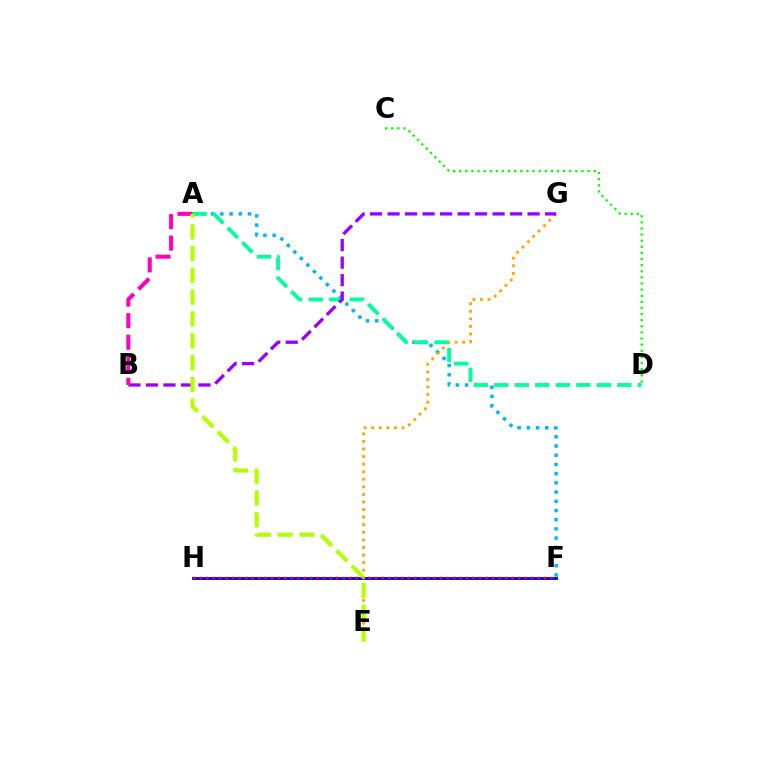{('F', 'H'): [{'color': '#0010ff', 'line_style': 'solid', 'thickness': 2.13}, {'color': '#ff0000', 'line_style': 'dotted', 'thickness': 1.77}], ('A', 'F'): [{'color': '#00b5ff', 'line_style': 'dotted', 'thickness': 2.5}], ('E', 'G'): [{'color': '#ffa500', 'line_style': 'dotted', 'thickness': 2.06}], ('A', 'D'): [{'color': '#00ff9d', 'line_style': 'dashed', 'thickness': 2.79}], ('B', 'G'): [{'color': '#9b00ff', 'line_style': 'dashed', 'thickness': 2.38}], ('A', 'B'): [{'color': '#ff00bd', 'line_style': 'dashed', 'thickness': 2.93}], ('A', 'E'): [{'color': '#b3ff00', 'line_style': 'dashed', 'thickness': 2.96}], ('C', 'D'): [{'color': '#08ff00', 'line_style': 'dotted', 'thickness': 1.66}]}